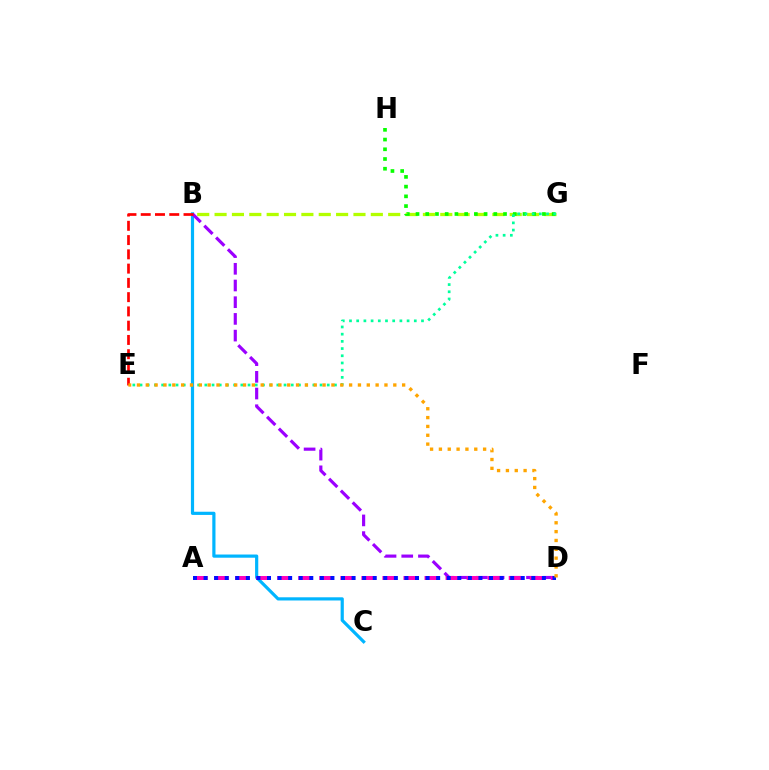{('B', 'C'): [{'color': '#00b5ff', 'line_style': 'solid', 'thickness': 2.3}], ('B', 'G'): [{'color': '#b3ff00', 'line_style': 'dashed', 'thickness': 2.36}], ('B', 'D'): [{'color': '#9b00ff', 'line_style': 'dashed', 'thickness': 2.27}], ('G', 'H'): [{'color': '#08ff00', 'line_style': 'dotted', 'thickness': 2.64}], ('E', 'G'): [{'color': '#00ff9d', 'line_style': 'dotted', 'thickness': 1.96}], ('A', 'D'): [{'color': '#ff00bd', 'line_style': 'dashed', 'thickness': 2.86}, {'color': '#0010ff', 'line_style': 'dotted', 'thickness': 2.87}], ('B', 'E'): [{'color': '#ff0000', 'line_style': 'dashed', 'thickness': 1.94}], ('D', 'E'): [{'color': '#ffa500', 'line_style': 'dotted', 'thickness': 2.4}]}